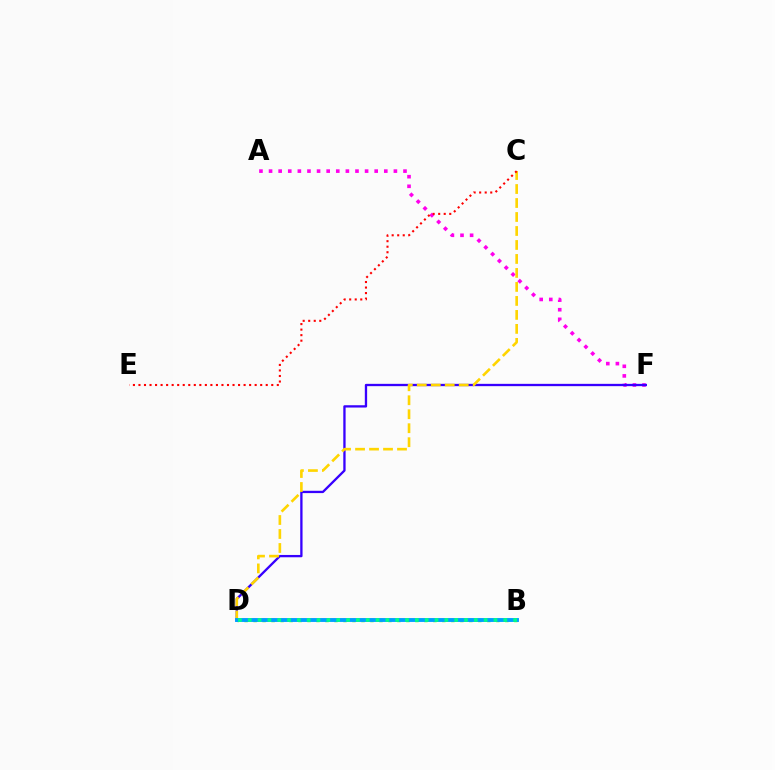{('B', 'D'): [{'color': '#4fff00', 'line_style': 'dotted', 'thickness': 2.44}, {'color': '#009eff', 'line_style': 'solid', 'thickness': 2.79}, {'color': '#00ff86', 'line_style': 'dotted', 'thickness': 2.67}], ('A', 'F'): [{'color': '#ff00ed', 'line_style': 'dotted', 'thickness': 2.61}], ('D', 'F'): [{'color': '#3700ff', 'line_style': 'solid', 'thickness': 1.66}], ('C', 'D'): [{'color': '#ffd500', 'line_style': 'dashed', 'thickness': 1.9}], ('C', 'E'): [{'color': '#ff0000', 'line_style': 'dotted', 'thickness': 1.5}]}